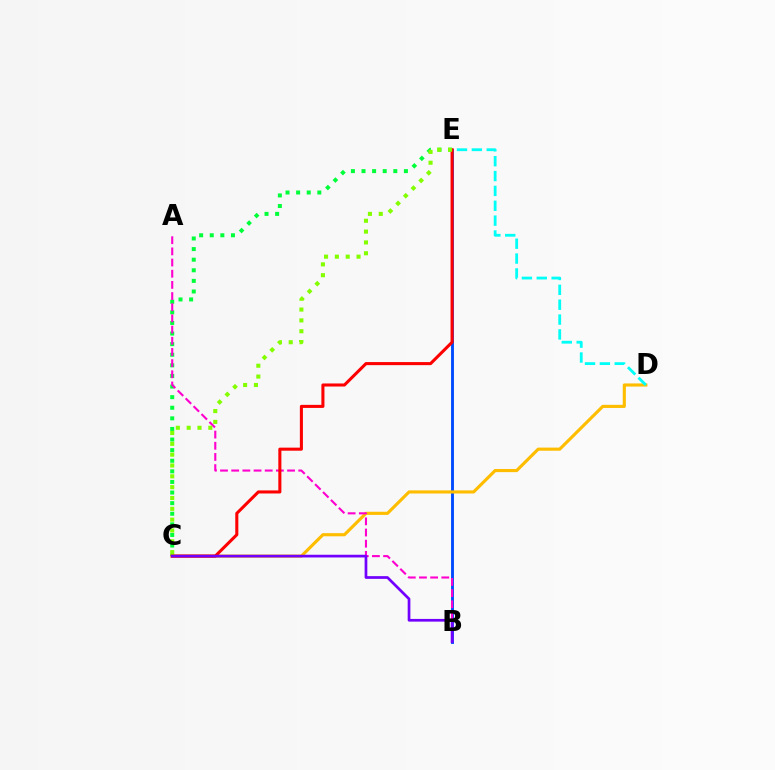{('B', 'E'): [{'color': '#004bff', 'line_style': 'solid', 'thickness': 2.07}], ('C', 'E'): [{'color': '#00ff39', 'line_style': 'dotted', 'thickness': 2.88}, {'color': '#ff0000', 'line_style': 'solid', 'thickness': 2.21}, {'color': '#84ff00', 'line_style': 'dotted', 'thickness': 2.94}], ('C', 'D'): [{'color': '#ffbd00', 'line_style': 'solid', 'thickness': 2.26}], ('A', 'B'): [{'color': '#ff00cf', 'line_style': 'dashed', 'thickness': 1.52}], ('D', 'E'): [{'color': '#00fff6', 'line_style': 'dashed', 'thickness': 2.02}], ('B', 'C'): [{'color': '#7200ff', 'line_style': 'solid', 'thickness': 1.95}]}